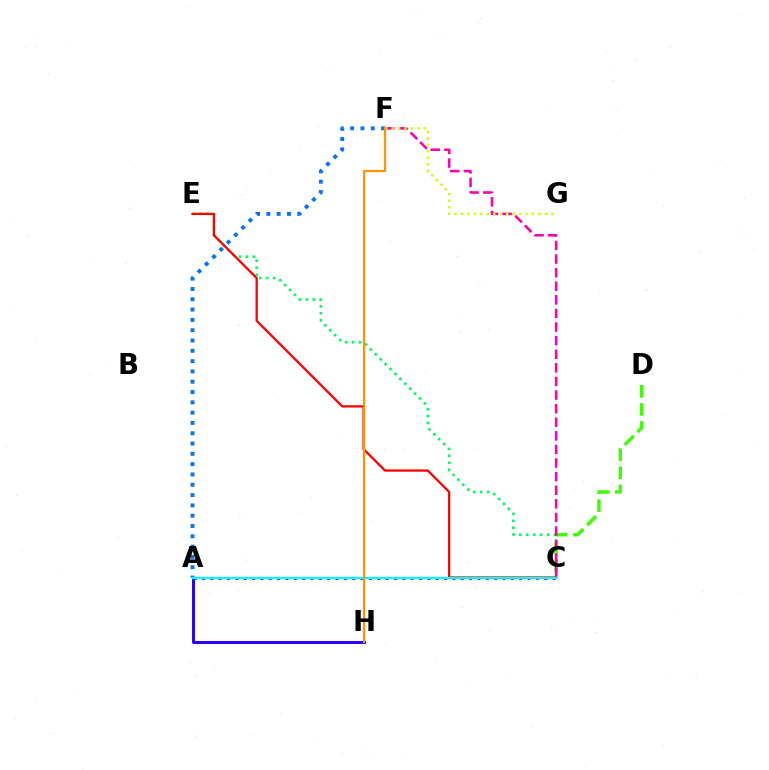{('A', 'C'): [{'color': '#b900ff', 'line_style': 'dotted', 'thickness': 2.27}, {'color': '#00fff6', 'line_style': 'solid', 'thickness': 1.7}], ('A', 'H'): [{'color': '#2500ff', 'line_style': 'solid', 'thickness': 2.13}], ('A', 'F'): [{'color': '#0074ff', 'line_style': 'dotted', 'thickness': 2.8}], ('C', 'E'): [{'color': '#00ff5c', 'line_style': 'dotted', 'thickness': 1.89}, {'color': '#ff0000', 'line_style': 'solid', 'thickness': 1.64}], ('C', 'D'): [{'color': '#3dff00', 'line_style': 'dashed', 'thickness': 2.46}], ('C', 'F'): [{'color': '#ff00ac', 'line_style': 'dashed', 'thickness': 1.85}], ('F', 'G'): [{'color': '#d1ff00', 'line_style': 'dotted', 'thickness': 1.76}], ('F', 'H'): [{'color': '#ff9400', 'line_style': 'solid', 'thickness': 1.62}]}